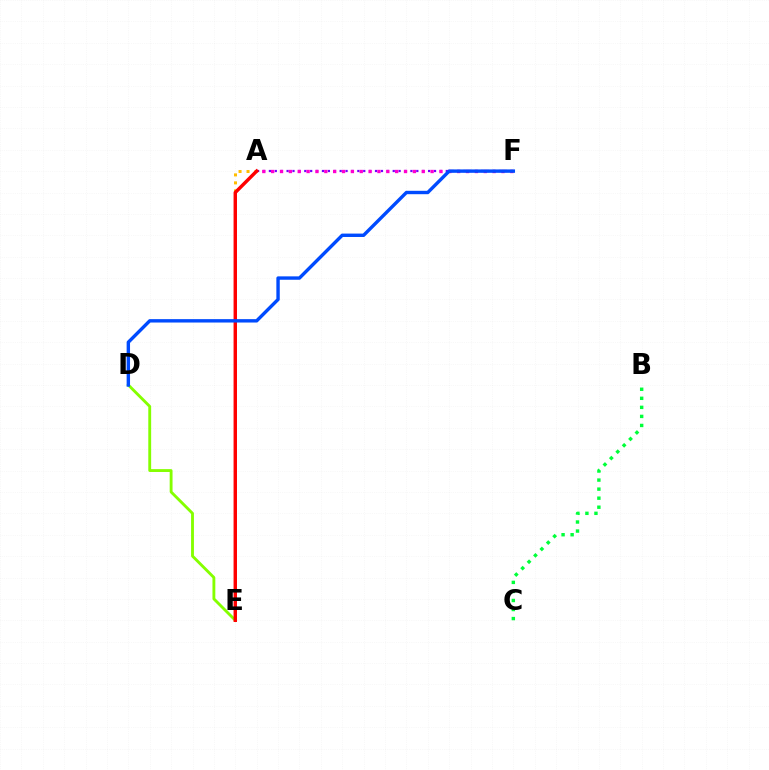{('A', 'E'): [{'color': '#00fff6', 'line_style': 'dashed', 'thickness': 1.57}, {'color': '#ffbd00', 'line_style': 'dotted', 'thickness': 2.16}, {'color': '#ff0000', 'line_style': 'solid', 'thickness': 2.46}], ('B', 'C'): [{'color': '#00ff39', 'line_style': 'dotted', 'thickness': 2.46}], ('A', 'F'): [{'color': '#7200ff', 'line_style': 'dotted', 'thickness': 1.6}, {'color': '#ff00cf', 'line_style': 'dotted', 'thickness': 2.41}], ('D', 'E'): [{'color': '#84ff00', 'line_style': 'solid', 'thickness': 2.06}], ('D', 'F'): [{'color': '#004bff', 'line_style': 'solid', 'thickness': 2.44}]}